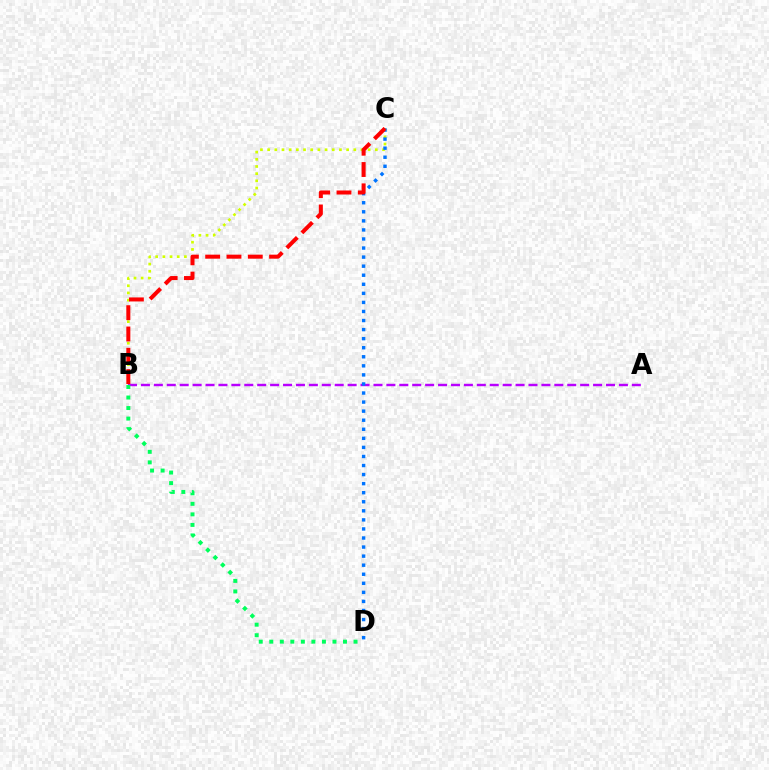{('A', 'B'): [{'color': '#b900ff', 'line_style': 'dashed', 'thickness': 1.75}], ('B', 'C'): [{'color': '#d1ff00', 'line_style': 'dotted', 'thickness': 1.95}, {'color': '#ff0000', 'line_style': 'dashed', 'thickness': 2.89}], ('B', 'D'): [{'color': '#00ff5c', 'line_style': 'dotted', 'thickness': 2.86}], ('C', 'D'): [{'color': '#0074ff', 'line_style': 'dotted', 'thickness': 2.46}]}